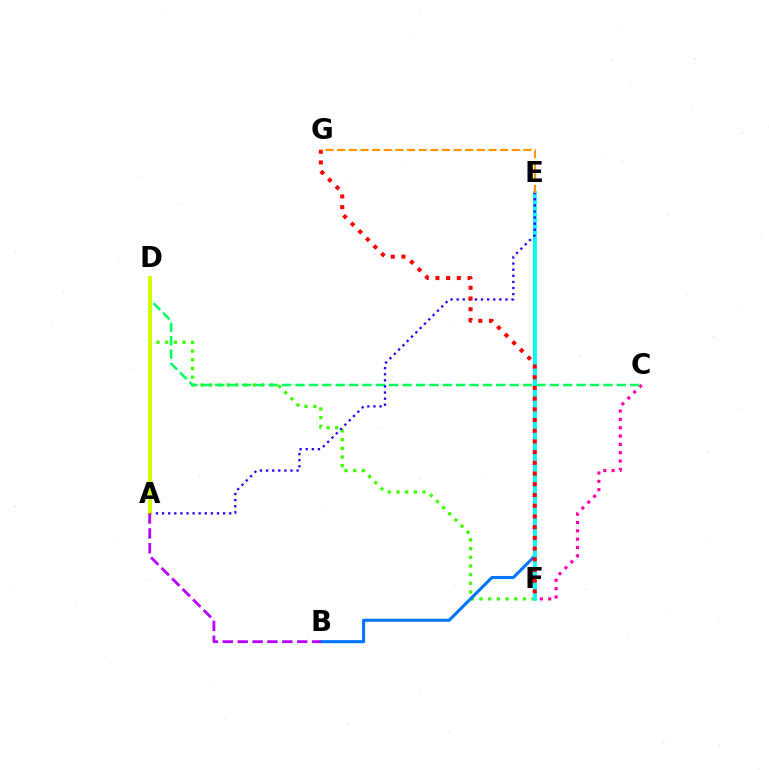{('D', 'F'): [{'color': '#3dff00', 'line_style': 'dotted', 'thickness': 2.36}], ('C', 'F'): [{'color': '#ff00ac', 'line_style': 'dotted', 'thickness': 2.26}], ('C', 'D'): [{'color': '#00ff5c', 'line_style': 'dashed', 'thickness': 1.82}], ('B', 'E'): [{'color': '#0074ff', 'line_style': 'solid', 'thickness': 2.21}], ('E', 'F'): [{'color': '#00fff6', 'line_style': 'solid', 'thickness': 2.64}], ('A', 'E'): [{'color': '#2500ff', 'line_style': 'dotted', 'thickness': 1.66}], ('F', 'G'): [{'color': '#ff0000', 'line_style': 'dotted', 'thickness': 2.91}], ('E', 'G'): [{'color': '#ff9400', 'line_style': 'dashed', 'thickness': 1.58}], ('A', 'D'): [{'color': '#d1ff00', 'line_style': 'solid', 'thickness': 2.83}], ('A', 'B'): [{'color': '#b900ff', 'line_style': 'dashed', 'thickness': 2.02}]}